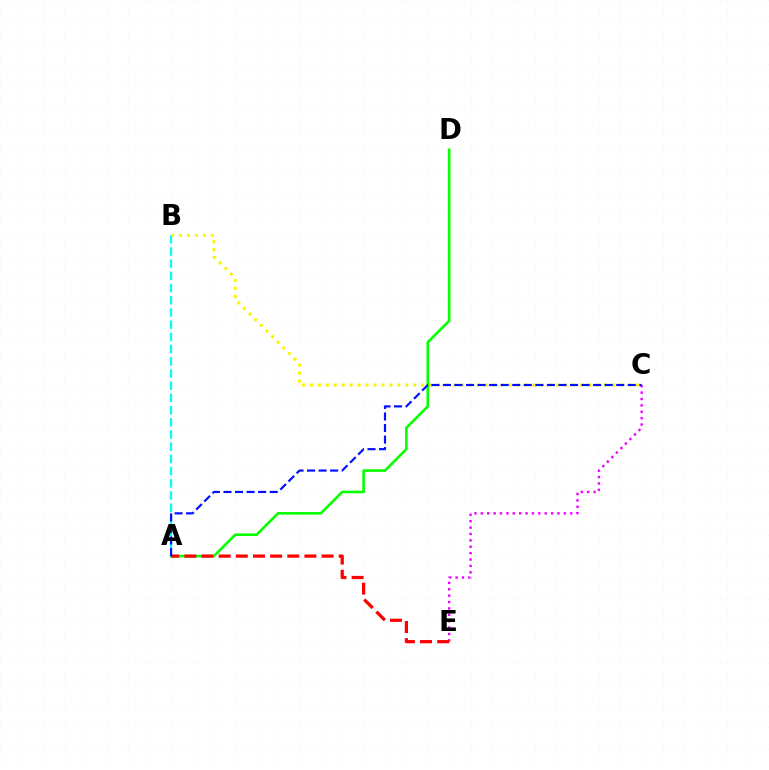{('A', 'D'): [{'color': '#08ff00', 'line_style': 'solid', 'thickness': 1.89}], ('A', 'B'): [{'color': '#00fff6', 'line_style': 'dashed', 'thickness': 1.66}], ('B', 'C'): [{'color': '#fcf500', 'line_style': 'dotted', 'thickness': 2.16}], ('C', 'E'): [{'color': '#ee00ff', 'line_style': 'dotted', 'thickness': 1.74}], ('A', 'E'): [{'color': '#ff0000', 'line_style': 'dashed', 'thickness': 2.33}], ('A', 'C'): [{'color': '#0010ff', 'line_style': 'dashed', 'thickness': 1.57}]}